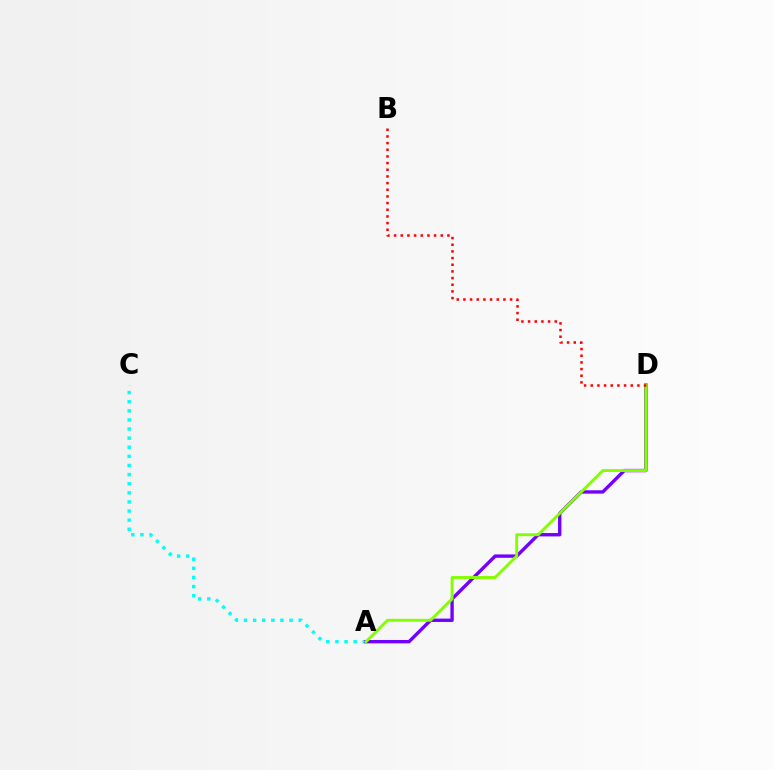{('A', 'C'): [{'color': '#00fff6', 'line_style': 'dotted', 'thickness': 2.48}], ('A', 'D'): [{'color': '#7200ff', 'line_style': 'solid', 'thickness': 2.43}, {'color': '#84ff00', 'line_style': 'solid', 'thickness': 2.09}], ('B', 'D'): [{'color': '#ff0000', 'line_style': 'dotted', 'thickness': 1.81}]}